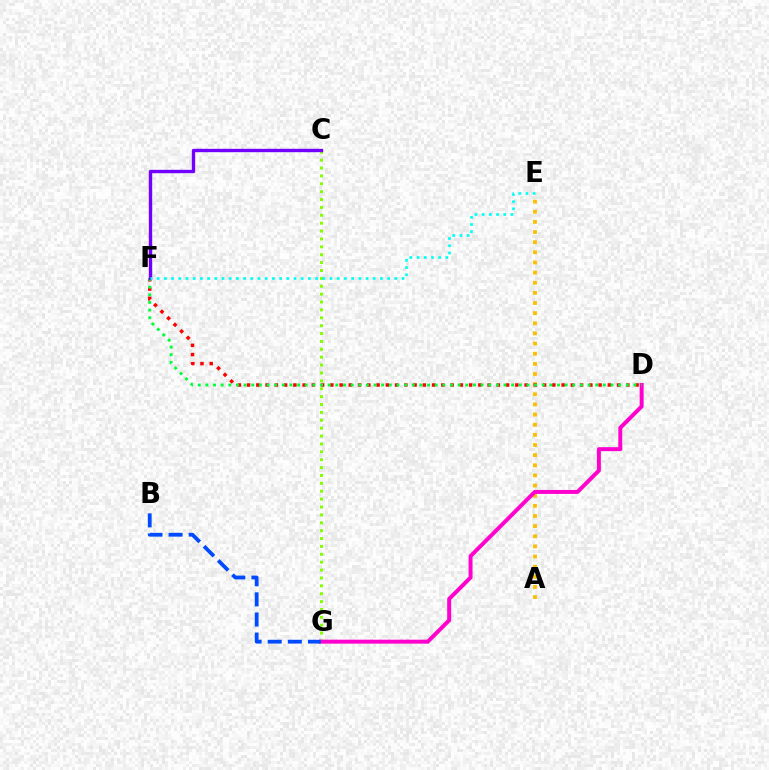{('A', 'E'): [{'color': '#ffbd00', 'line_style': 'dotted', 'thickness': 2.76}], ('D', 'F'): [{'color': '#ff0000', 'line_style': 'dotted', 'thickness': 2.51}, {'color': '#00ff39', 'line_style': 'dotted', 'thickness': 2.08}], ('C', 'G'): [{'color': '#84ff00', 'line_style': 'dotted', 'thickness': 2.14}], ('D', 'G'): [{'color': '#ff00cf', 'line_style': 'solid', 'thickness': 2.85}], ('B', 'G'): [{'color': '#004bff', 'line_style': 'dashed', 'thickness': 2.73}], ('C', 'F'): [{'color': '#7200ff', 'line_style': 'solid', 'thickness': 2.42}], ('E', 'F'): [{'color': '#00fff6', 'line_style': 'dotted', 'thickness': 1.96}]}